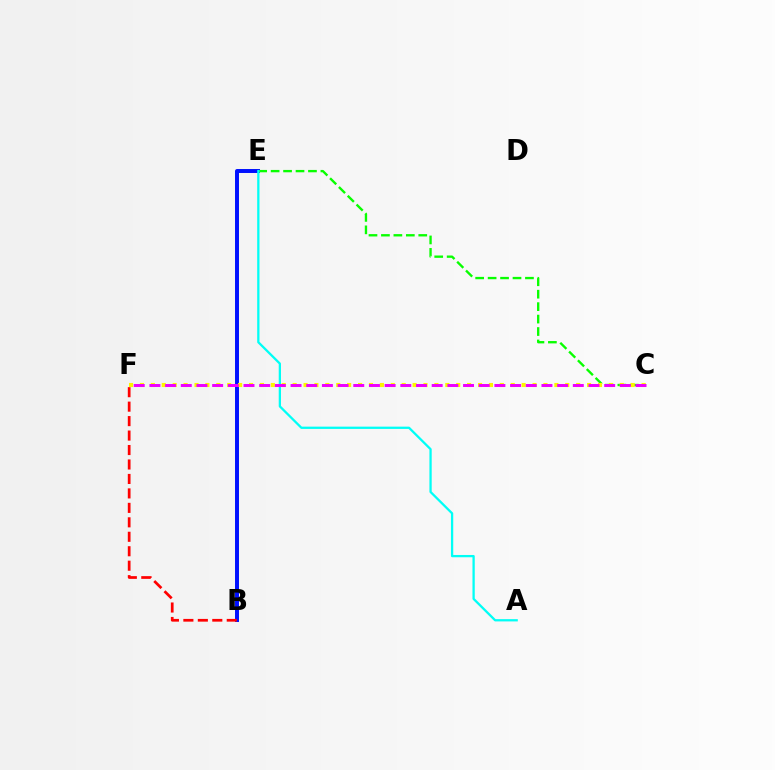{('B', 'E'): [{'color': '#0010ff', 'line_style': 'solid', 'thickness': 2.85}], ('C', 'E'): [{'color': '#08ff00', 'line_style': 'dashed', 'thickness': 1.69}], ('B', 'F'): [{'color': '#ff0000', 'line_style': 'dashed', 'thickness': 1.96}], ('A', 'E'): [{'color': '#00fff6', 'line_style': 'solid', 'thickness': 1.64}], ('C', 'F'): [{'color': '#fcf500', 'line_style': 'dotted', 'thickness': 2.96}, {'color': '#ee00ff', 'line_style': 'dashed', 'thickness': 2.13}]}